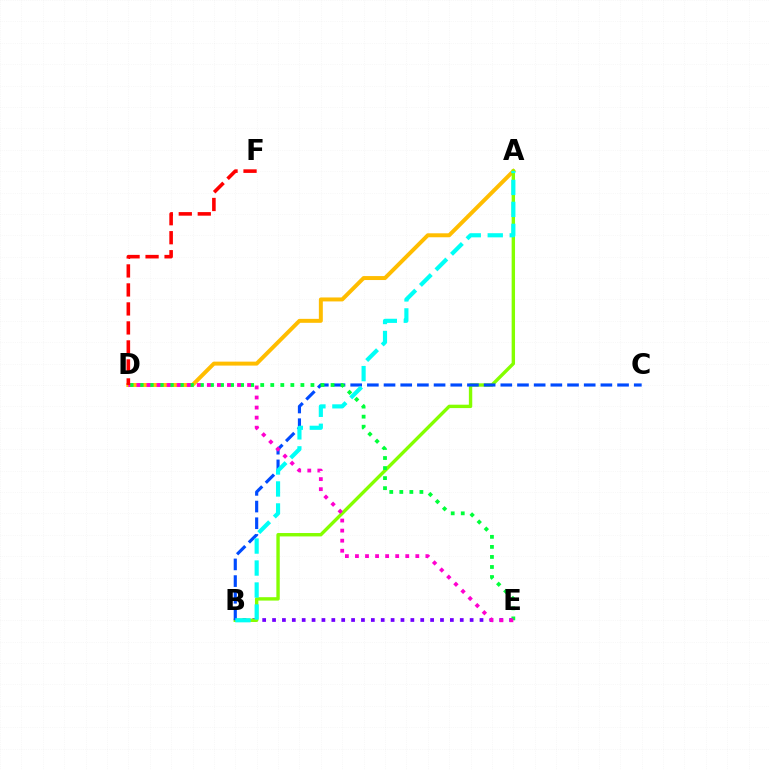{('B', 'E'): [{'color': '#7200ff', 'line_style': 'dotted', 'thickness': 2.68}], ('A', 'D'): [{'color': '#ffbd00', 'line_style': 'solid', 'thickness': 2.86}], ('A', 'B'): [{'color': '#84ff00', 'line_style': 'solid', 'thickness': 2.44}, {'color': '#00fff6', 'line_style': 'dashed', 'thickness': 2.99}], ('B', 'C'): [{'color': '#004bff', 'line_style': 'dashed', 'thickness': 2.27}], ('D', 'E'): [{'color': '#00ff39', 'line_style': 'dotted', 'thickness': 2.73}, {'color': '#ff00cf', 'line_style': 'dotted', 'thickness': 2.73}], ('D', 'F'): [{'color': '#ff0000', 'line_style': 'dashed', 'thickness': 2.58}]}